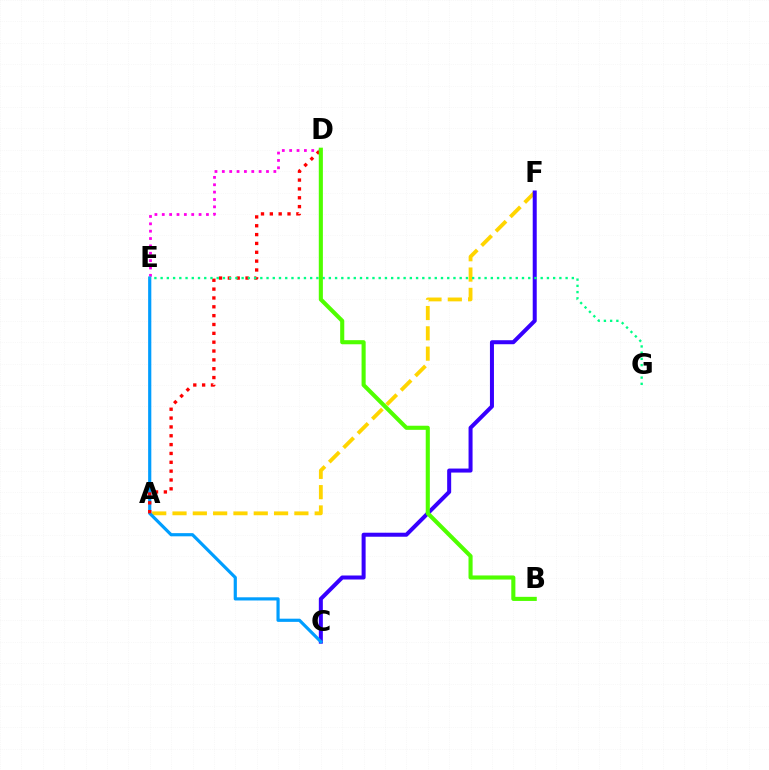{('A', 'F'): [{'color': '#ffd500', 'line_style': 'dashed', 'thickness': 2.76}], ('C', 'F'): [{'color': '#3700ff', 'line_style': 'solid', 'thickness': 2.89}], ('D', 'E'): [{'color': '#ff00ed', 'line_style': 'dotted', 'thickness': 2.0}], ('C', 'E'): [{'color': '#009eff', 'line_style': 'solid', 'thickness': 2.29}], ('A', 'D'): [{'color': '#ff0000', 'line_style': 'dotted', 'thickness': 2.4}], ('E', 'G'): [{'color': '#00ff86', 'line_style': 'dotted', 'thickness': 1.69}], ('B', 'D'): [{'color': '#4fff00', 'line_style': 'solid', 'thickness': 2.95}]}